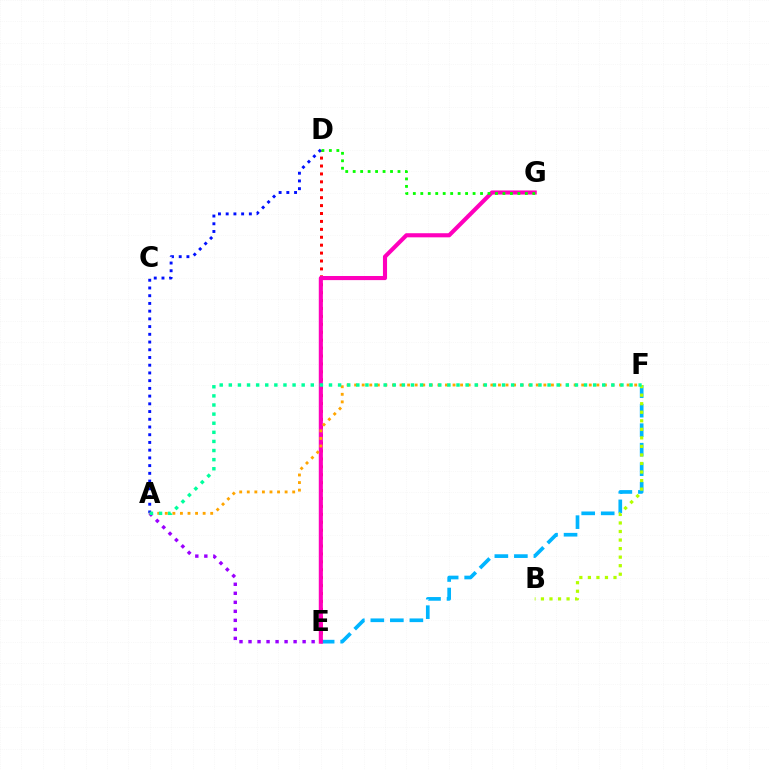{('D', 'E'): [{'color': '#ff0000', 'line_style': 'dotted', 'thickness': 2.15}], ('A', 'D'): [{'color': '#0010ff', 'line_style': 'dotted', 'thickness': 2.1}], ('A', 'E'): [{'color': '#9b00ff', 'line_style': 'dotted', 'thickness': 2.45}], ('E', 'F'): [{'color': '#00b5ff', 'line_style': 'dashed', 'thickness': 2.65}], ('E', 'G'): [{'color': '#ff00bd', 'line_style': 'solid', 'thickness': 2.96}], ('B', 'F'): [{'color': '#b3ff00', 'line_style': 'dotted', 'thickness': 2.32}], ('A', 'F'): [{'color': '#ffa500', 'line_style': 'dotted', 'thickness': 2.06}, {'color': '#00ff9d', 'line_style': 'dotted', 'thickness': 2.47}], ('D', 'G'): [{'color': '#08ff00', 'line_style': 'dotted', 'thickness': 2.03}]}